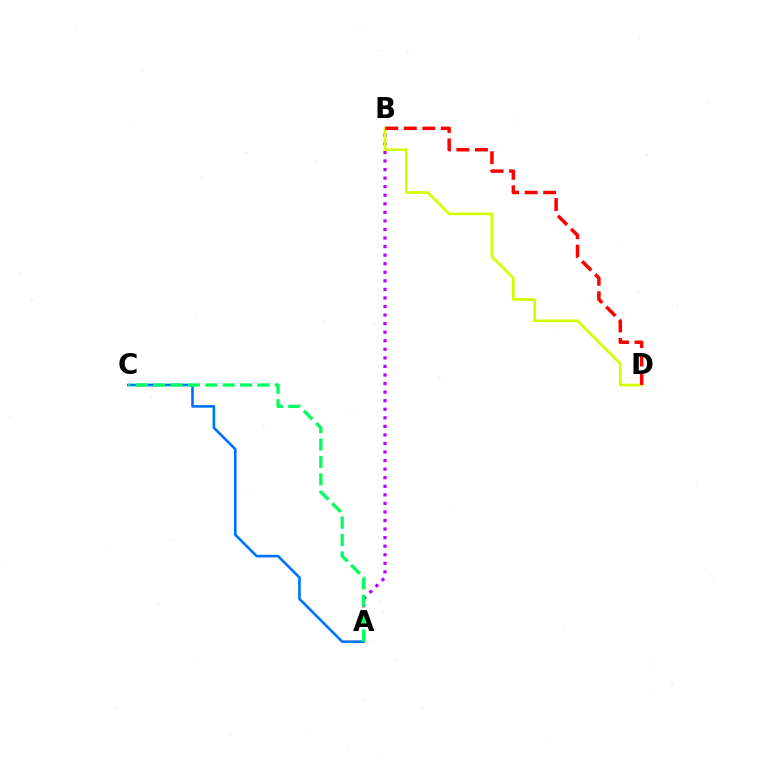{('A', 'B'): [{'color': '#b900ff', 'line_style': 'dotted', 'thickness': 2.33}], ('B', 'D'): [{'color': '#d1ff00', 'line_style': 'solid', 'thickness': 1.93}, {'color': '#ff0000', 'line_style': 'dashed', 'thickness': 2.51}], ('A', 'C'): [{'color': '#0074ff', 'line_style': 'solid', 'thickness': 1.9}, {'color': '#00ff5c', 'line_style': 'dashed', 'thickness': 2.36}]}